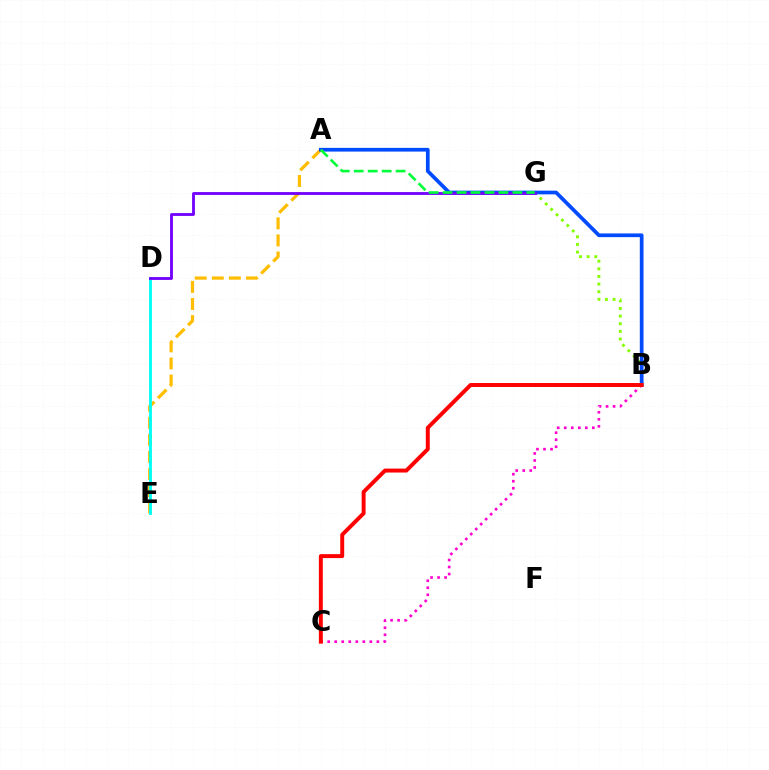{('A', 'E'): [{'color': '#ffbd00', 'line_style': 'dashed', 'thickness': 2.32}], ('D', 'E'): [{'color': '#00fff6', 'line_style': 'solid', 'thickness': 2.06}], ('B', 'G'): [{'color': '#84ff00', 'line_style': 'dotted', 'thickness': 2.07}], ('A', 'B'): [{'color': '#004bff', 'line_style': 'solid', 'thickness': 2.68}], ('D', 'G'): [{'color': '#7200ff', 'line_style': 'solid', 'thickness': 2.04}], ('B', 'C'): [{'color': '#ff00cf', 'line_style': 'dotted', 'thickness': 1.91}, {'color': '#ff0000', 'line_style': 'solid', 'thickness': 2.84}], ('A', 'G'): [{'color': '#00ff39', 'line_style': 'dashed', 'thickness': 1.9}]}